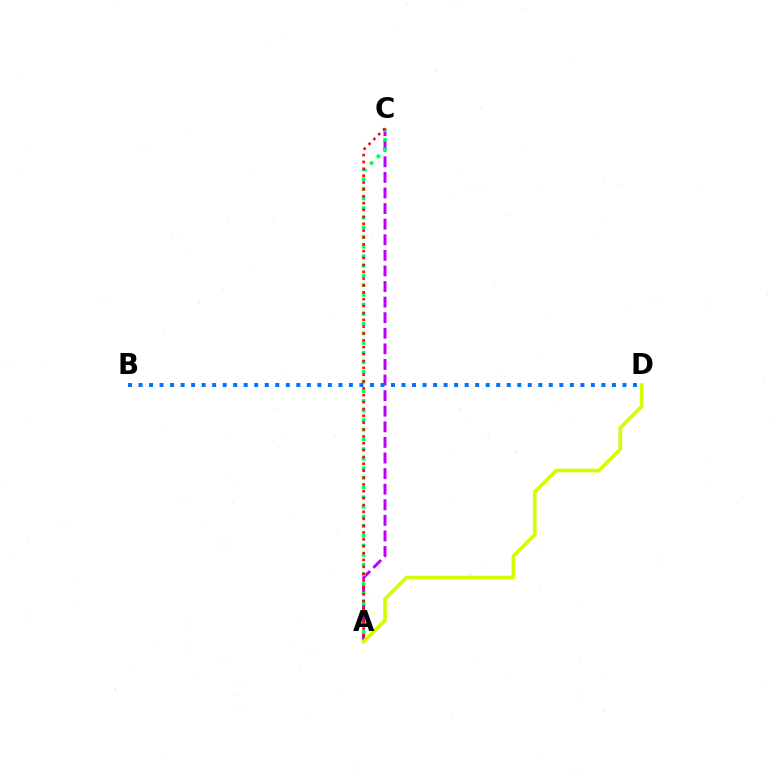{('A', 'C'): [{'color': '#b900ff', 'line_style': 'dashed', 'thickness': 2.12}, {'color': '#00ff5c', 'line_style': 'dotted', 'thickness': 2.62}, {'color': '#ff0000', 'line_style': 'dotted', 'thickness': 1.86}], ('A', 'D'): [{'color': '#d1ff00', 'line_style': 'solid', 'thickness': 2.66}], ('B', 'D'): [{'color': '#0074ff', 'line_style': 'dotted', 'thickness': 2.86}]}